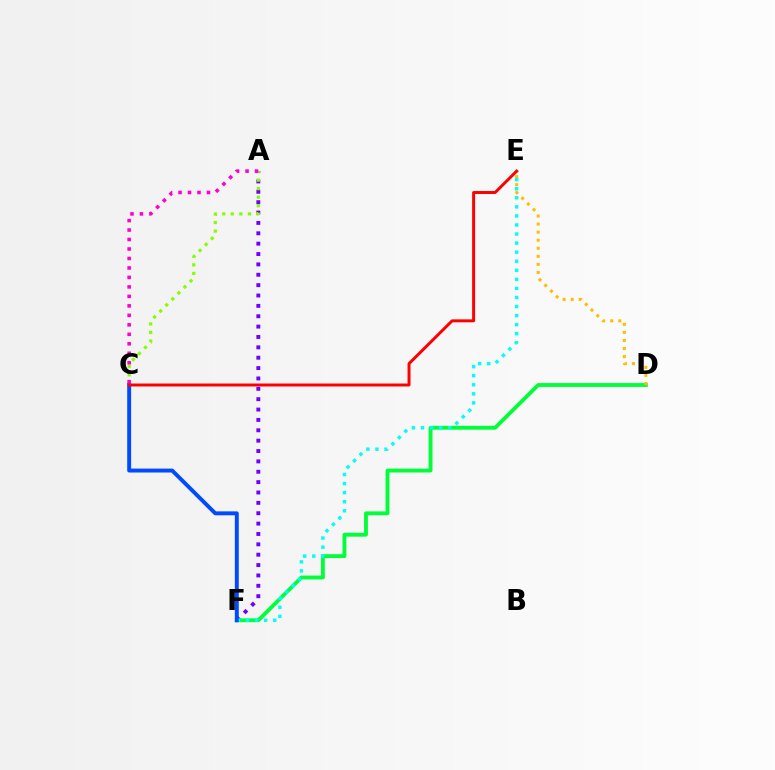{('A', 'F'): [{'color': '#7200ff', 'line_style': 'dotted', 'thickness': 2.82}], ('A', 'C'): [{'color': '#84ff00', 'line_style': 'dotted', 'thickness': 2.32}, {'color': '#ff00cf', 'line_style': 'dotted', 'thickness': 2.58}], ('D', 'F'): [{'color': '#00ff39', 'line_style': 'solid', 'thickness': 2.77}], ('D', 'E'): [{'color': '#ffbd00', 'line_style': 'dotted', 'thickness': 2.19}], ('E', 'F'): [{'color': '#00fff6', 'line_style': 'dotted', 'thickness': 2.46}], ('C', 'F'): [{'color': '#004bff', 'line_style': 'solid', 'thickness': 2.83}], ('C', 'E'): [{'color': '#ff0000', 'line_style': 'solid', 'thickness': 2.13}]}